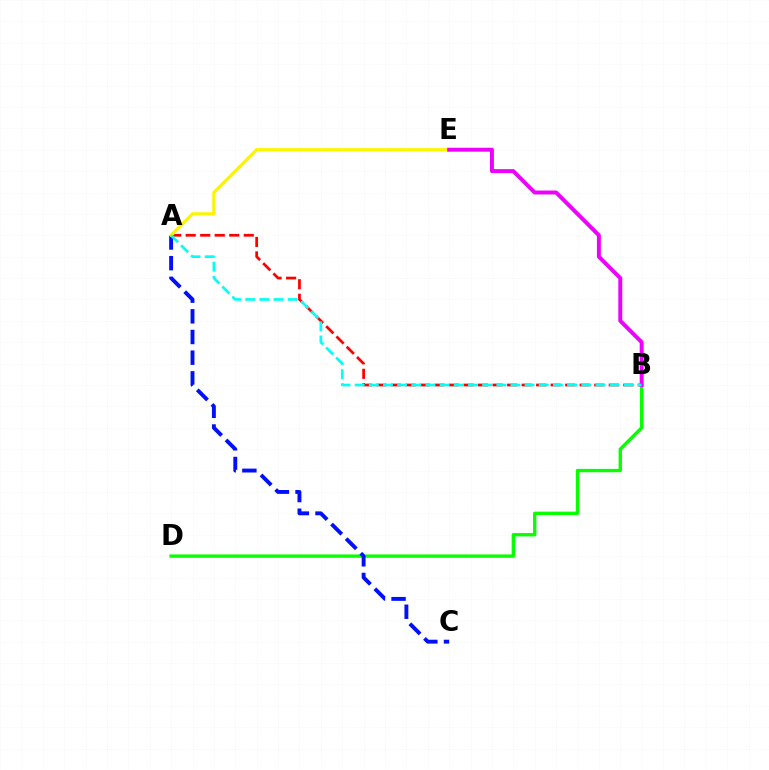{('B', 'D'): [{'color': '#08ff00', 'line_style': 'solid', 'thickness': 2.42}], ('A', 'B'): [{'color': '#ff0000', 'line_style': 'dashed', 'thickness': 1.97}, {'color': '#00fff6', 'line_style': 'dashed', 'thickness': 1.92}], ('A', 'C'): [{'color': '#0010ff', 'line_style': 'dashed', 'thickness': 2.81}], ('A', 'E'): [{'color': '#fcf500', 'line_style': 'solid', 'thickness': 2.33}], ('B', 'E'): [{'color': '#ee00ff', 'line_style': 'solid', 'thickness': 2.84}]}